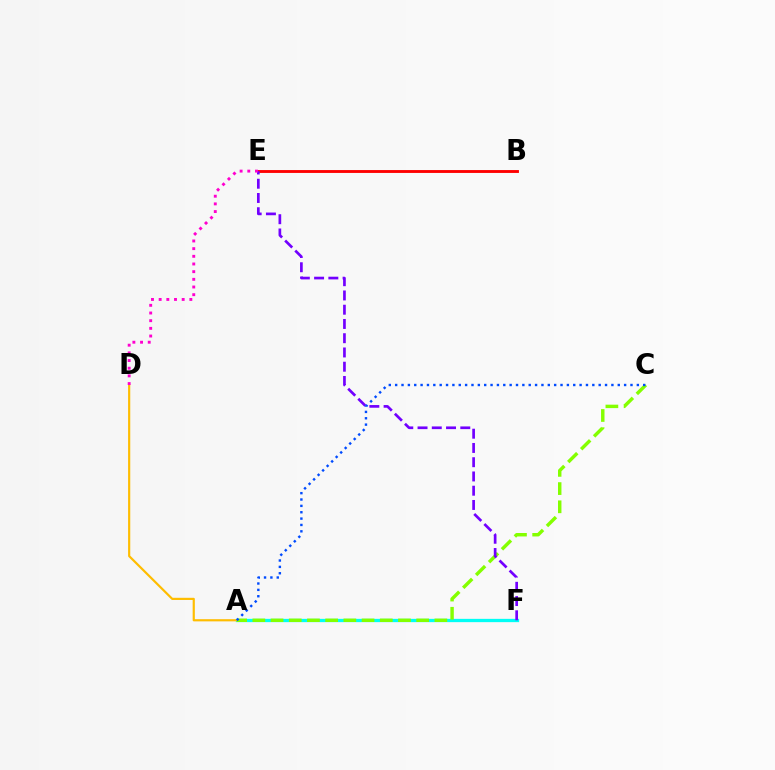{('A', 'F'): [{'color': '#00ff39', 'line_style': 'dashed', 'thickness': 1.81}, {'color': '#00fff6', 'line_style': 'solid', 'thickness': 2.36}], ('A', 'D'): [{'color': '#ffbd00', 'line_style': 'solid', 'thickness': 1.57}], ('A', 'C'): [{'color': '#84ff00', 'line_style': 'dashed', 'thickness': 2.47}, {'color': '#004bff', 'line_style': 'dotted', 'thickness': 1.73}], ('B', 'E'): [{'color': '#ff0000', 'line_style': 'solid', 'thickness': 2.06}], ('E', 'F'): [{'color': '#7200ff', 'line_style': 'dashed', 'thickness': 1.94}], ('D', 'E'): [{'color': '#ff00cf', 'line_style': 'dotted', 'thickness': 2.08}]}